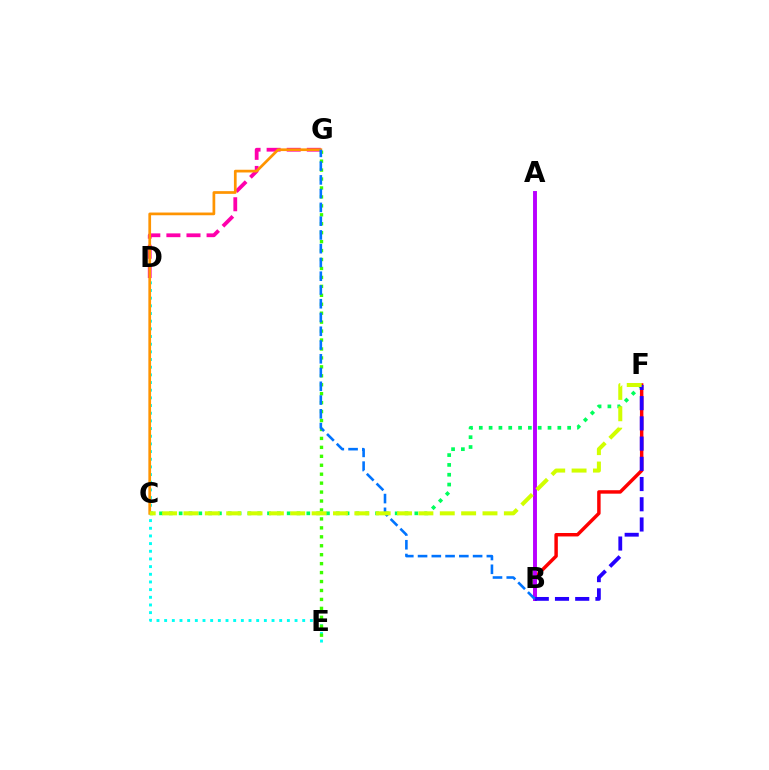{('B', 'F'): [{'color': '#ff0000', 'line_style': 'solid', 'thickness': 2.49}, {'color': '#2500ff', 'line_style': 'dashed', 'thickness': 2.75}], ('A', 'B'): [{'color': '#b900ff', 'line_style': 'solid', 'thickness': 2.83}], ('C', 'F'): [{'color': '#00ff5c', 'line_style': 'dotted', 'thickness': 2.67}, {'color': '#d1ff00', 'line_style': 'dashed', 'thickness': 2.9}], ('D', 'G'): [{'color': '#ff00ac', 'line_style': 'dashed', 'thickness': 2.73}], ('D', 'E'): [{'color': '#00fff6', 'line_style': 'dotted', 'thickness': 2.08}], ('E', 'G'): [{'color': '#3dff00', 'line_style': 'dotted', 'thickness': 2.43}], ('C', 'G'): [{'color': '#ff9400', 'line_style': 'solid', 'thickness': 1.95}], ('B', 'G'): [{'color': '#0074ff', 'line_style': 'dashed', 'thickness': 1.87}]}